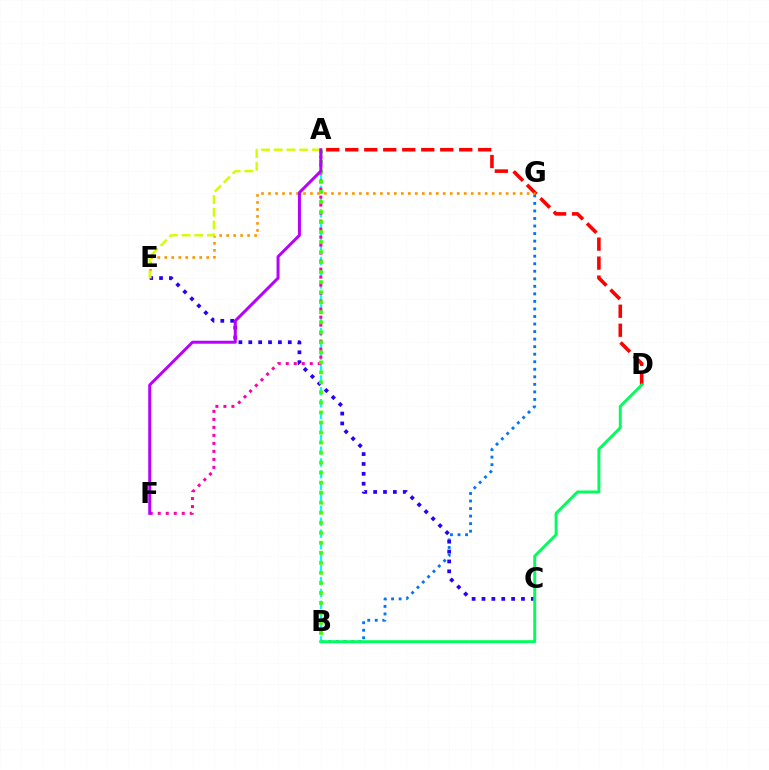{('B', 'G'): [{'color': '#0074ff', 'line_style': 'dotted', 'thickness': 2.05}], ('C', 'E'): [{'color': '#2500ff', 'line_style': 'dotted', 'thickness': 2.68}], ('A', 'D'): [{'color': '#ff0000', 'line_style': 'dashed', 'thickness': 2.58}], ('A', 'B'): [{'color': '#00fff6', 'line_style': 'dashed', 'thickness': 1.61}, {'color': '#3dff00', 'line_style': 'dotted', 'thickness': 2.72}], ('B', 'D'): [{'color': '#00ff5c', 'line_style': 'solid', 'thickness': 2.12}], ('E', 'G'): [{'color': '#ff9400', 'line_style': 'dotted', 'thickness': 1.9}], ('A', 'F'): [{'color': '#ff00ac', 'line_style': 'dotted', 'thickness': 2.17}, {'color': '#b900ff', 'line_style': 'solid', 'thickness': 2.16}], ('A', 'E'): [{'color': '#d1ff00', 'line_style': 'dashed', 'thickness': 1.73}]}